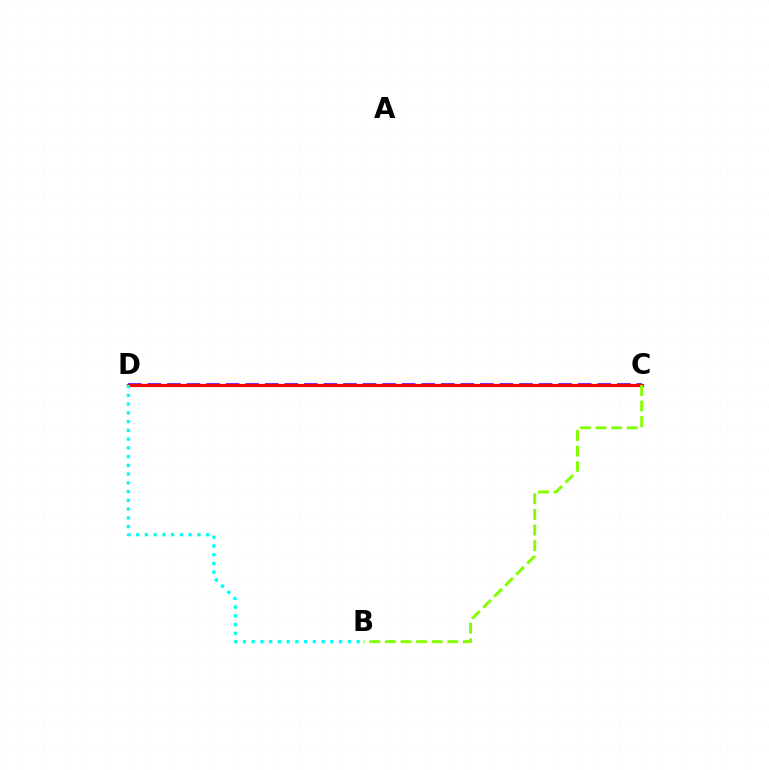{('C', 'D'): [{'color': '#7200ff', 'line_style': 'dashed', 'thickness': 2.66}, {'color': '#ff0000', 'line_style': 'solid', 'thickness': 2.28}], ('B', 'D'): [{'color': '#00fff6', 'line_style': 'dotted', 'thickness': 2.38}], ('B', 'C'): [{'color': '#84ff00', 'line_style': 'dashed', 'thickness': 2.12}]}